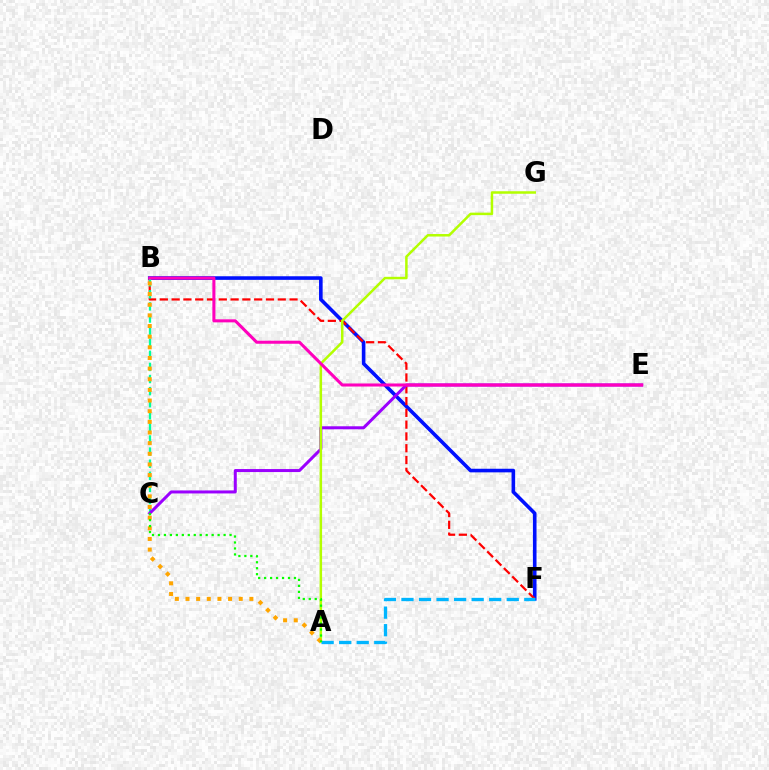{('B', 'F'): [{'color': '#0010ff', 'line_style': 'solid', 'thickness': 2.59}, {'color': '#ff0000', 'line_style': 'dashed', 'thickness': 1.6}], ('B', 'C'): [{'color': '#00ff9d', 'line_style': 'dashed', 'thickness': 1.64}], ('C', 'E'): [{'color': '#9b00ff', 'line_style': 'solid', 'thickness': 2.17}], ('A', 'G'): [{'color': '#b3ff00', 'line_style': 'solid', 'thickness': 1.8}], ('B', 'E'): [{'color': '#ff00bd', 'line_style': 'solid', 'thickness': 2.2}], ('A', 'F'): [{'color': '#00b5ff', 'line_style': 'dashed', 'thickness': 2.38}], ('A', 'B'): [{'color': '#ffa500', 'line_style': 'dotted', 'thickness': 2.89}], ('A', 'C'): [{'color': '#08ff00', 'line_style': 'dotted', 'thickness': 1.62}]}